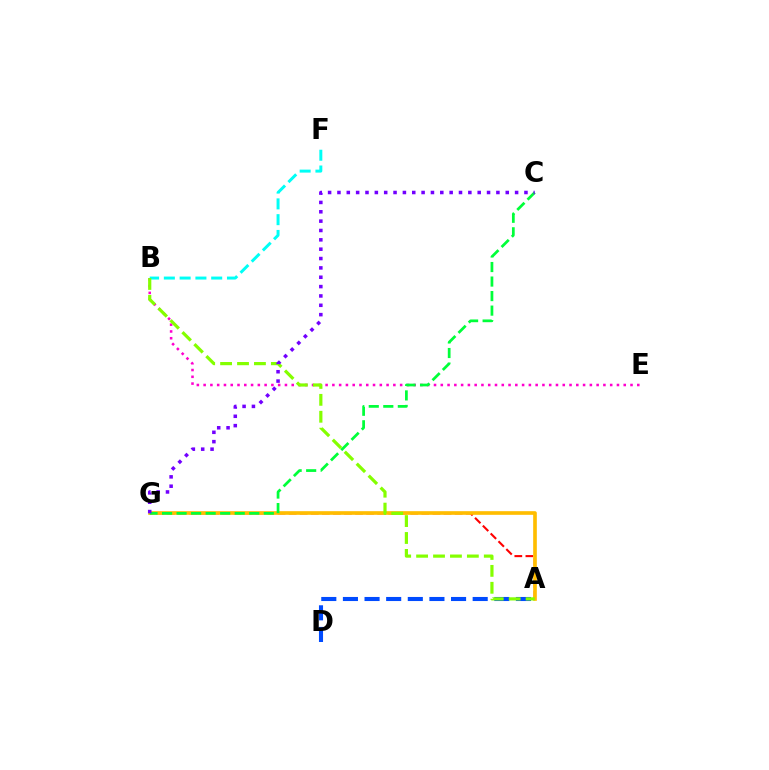{('A', 'G'): [{'color': '#ff0000', 'line_style': 'dashed', 'thickness': 1.5}, {'color': '#ffbd00', 'line_style': 'solid', 'thickness': 2.63}], ('B', 'E'): [{'color': '#ff00cf', 'line_style': 'dotted', 'thickness': 1.84}], ('B', 'F'): [{'color': '#00fff6', 'line_style': 'dashed', 'thickness': 2.14}], ('C', 'G'): [{'color': '#00ff39', 'line_style': 'dashed', 'thickness': 1.97}, {'color': '#7200ff', 'line_style': 'dotted', 'thickness': 2.54}], ('A', 'D'): [{'color': '#004bff', 'line_style': 'dashed', 'thickness': 2.94}], ('A', 'B'): [{'color': '#84ff00', 'line_style': 'dashed', 'thickness': 2.3}]}